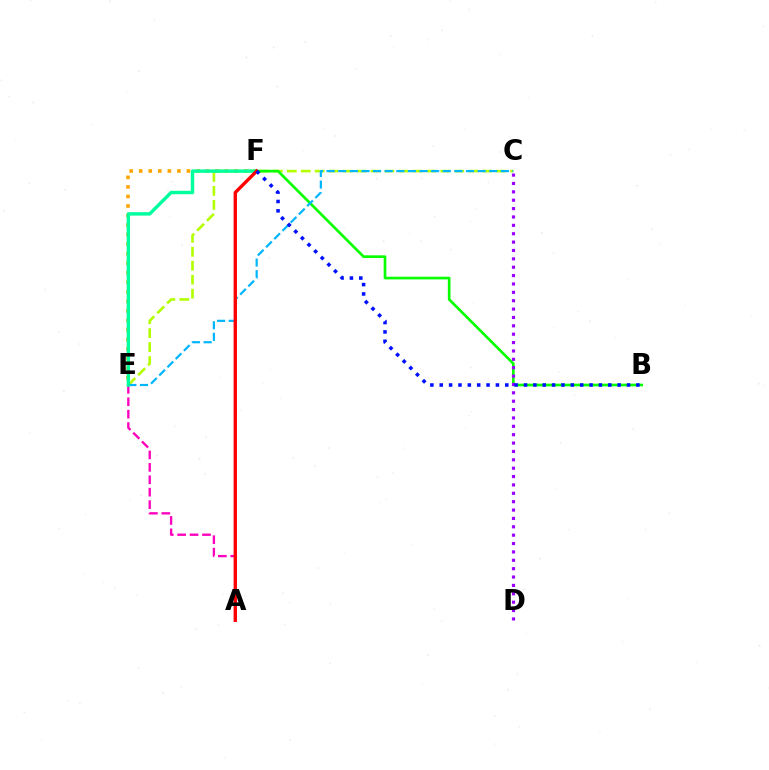{('C', 'E'): [{'color': '#b3ff00', 'line_style': 'dashed', 'thickness': 1.9}, {'color': '#00b5ff', 'line_style': 'dashed', 'thickness': 1.58}], ('B', 'F'): [{'color': '#08ff00', 'line_style': 'solid', 'thickness': 1.93}, {'color': '#0010ff', 'line_style': 'dotted', 'thickness': 2.54}], ('E', 'F'): [{'color': '#ffa500', 'line_style': 'dotted', 'thickness': 2.59}, {'color': '#00ff9d', 'line_style': 'solid', 'thickness': 2.46}], ('C', 'D'): [{'color': '#9b00ff', 'line_style': 'dotted', 'thickness': 2.28}], ('A', 'E'): [{'color': '#ff00bd', 'line_style': 'dashed', 'thickness': 1.69}], ('A', 'F'): [{'color': '#ff0000', 'line_style': 'solid', 'thickness': 2.42}]}